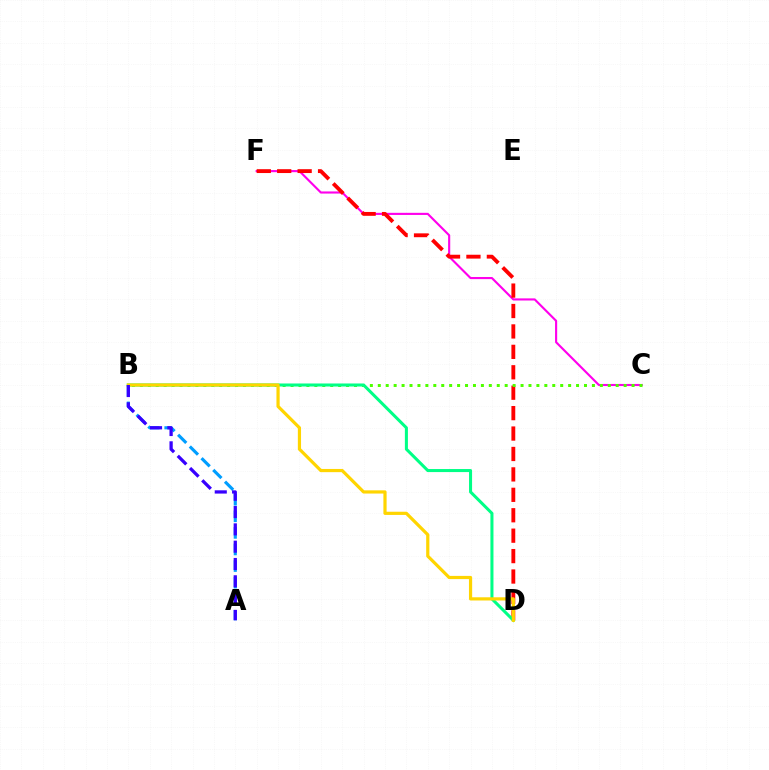{('C', 'F'): [{'color': '#ff00ed', 'line_style': 'solid', 'thickness': 1.53}], ('D', 'F'): [{'color': '#ff0000', 'line_style': 'dashed', 'thickness': 2.77}], ('A', 'B'): [{'color': '#009eff', 'line_style': 'dashed', 'thickness': 2.25}, {'color': '#3700ff', 'line_style': 'dashed', 'thickness': 2.35}], ('B', 'C'): [{'color': '#4fff00', 'line_style': 'dotted', 'thickness': 2.15}], ('B', 'D'): [{'color': '#00ff86', 'line_style': 'solid', 'thickness': 2.19}, {'color': '#ffd500', 'line_style': 'solid', 'thickness': 2.31}]}